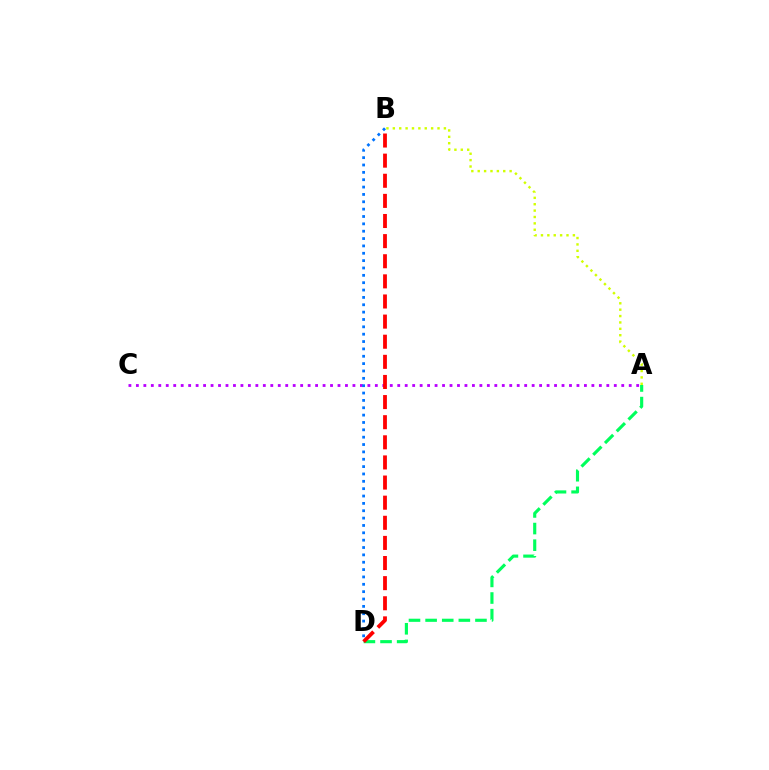{('A', 'B'): [{'color': '#d1ff00', 'line_style': 'dotted', 'thickness': 1.73}], ('A', 'D'): [{'color': '#00ff5c', 'line_style': 'dashed', 'thickness': 2.26}], ('A', 'C'): [{'color': '#b900ff', 'line_style': 'dotted', 'thickness': 2.03}], ('B', 'D'): [{'color': '#ff0000', 'line_style': 'dashed', 'thickness': 2.73}, {'color': '#0074ff', 'line_style': 'dotted', 'thickness': 2.0}]}